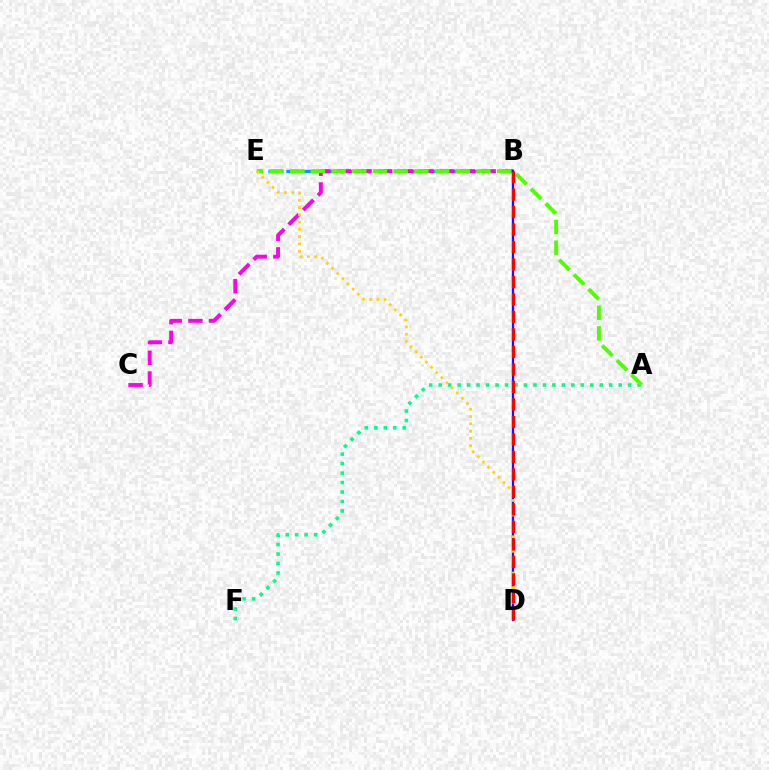{('B', 'E'): [{'color': '#009eff', 'line_style': 'dashed', 'thickness': 2.43}], ('B', 'C'): [{'color': '#ff00ed', 'line_style': 'dashed', 'thickness': 2.81}], ('A', 'F'): [{'color': '#00ff86', 'line_style': 'dotted', 'thickness': 2.57}], ('B', 'D'): [{'color': '#3700ff', 'line_style': 'solid', 'thickness': 1.68}, {'color': '#ff0000', 'line_style': 'dashed', 'thickness': 2.38}], ('A', 'E'): [{'color': '#4fff00', 'line_style': 'dashed', 'thickness': 2.81}], ('D', 'E'): [{'color': '#ffd500', 'line_style': 'dotted', 'thickness': 1.97}]}